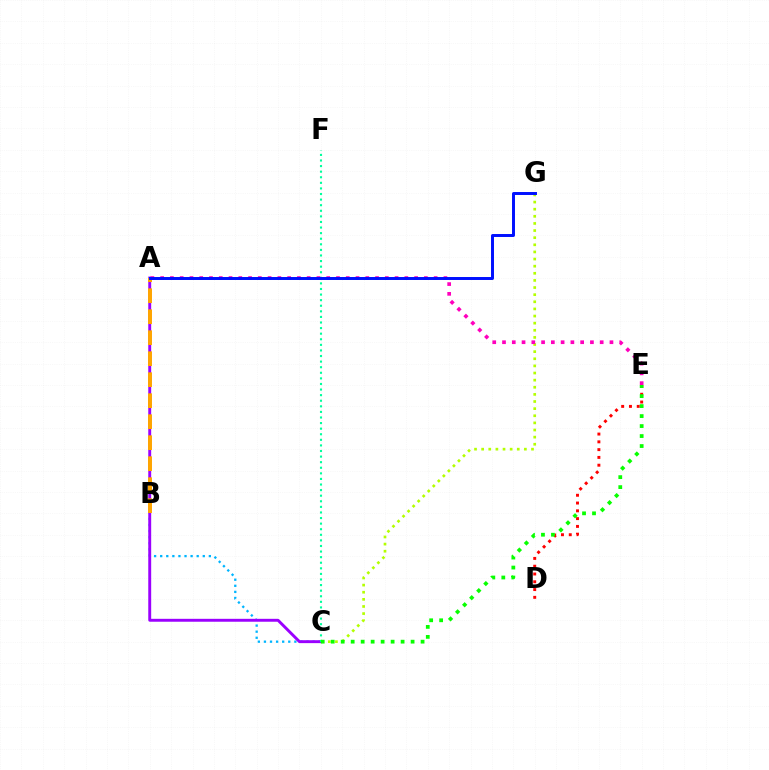{('D', 'E'): [{'color': '#ff0000', 'line_style': 'dotted', 'thickness': 2.11}], ('C', 'G'): [{'color': '#b3ff00', 'line_style': 'dotted', 'thickness': 1.94}], ('B', 'C'): [{'color': '#00b5ff', 'line_style': 'dotted', 'thickness': 1.65}], ('A', 'C'): [{'color': '#9b00ff', 'line_style': 'solid', 'thickness': 2.1}], ('A', 'B'): [{'color': '#ffa500', 'line_style': 'dashed', 'thickness': 2.85}], ('C', 'F'): [{'color': '#00ff9d', 'line_style': 'dotted', 'thickness': 1.52}], ('A', 'E'): [{'color': '#ff00bd', 'line_style': 'dotted', 'thickness': 2.65}], ('C', 'E'): [{'color': '#08ff00', 'line_style': 'dotted', 'thickness': 2.71}], ('A', 'G'): [{'color': '#0010ff', 'line_style': 'solid', 'thickness': 2.13}]}